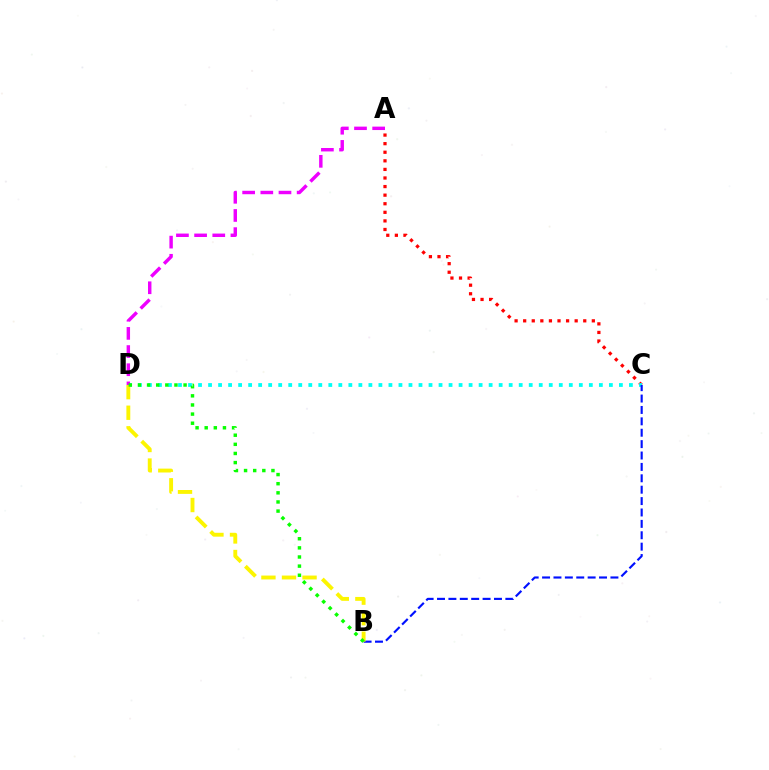{('A', 'C'): [{'color': '#ff0000', 'line_style': 'dotted', 'thickness': 2.33}], ('C', 'D'): [{'color': '#00fff6', 'line_style': 'dotted', 'thickness': 2.72}], ('B', 'C'): [{'color': '#0010ff', 'line_style': 'dashed', 'thickness': 1.55}], ('A', 'D'): [{'color': '#ee00ff', 'line_style': 'dashed', 'thickness': 2.47}], ('B', 'D'): [{'color': '#fcf500', 'line_style': 'dashed', 'thickness': 2.79}, {'color': '#08ff00', 'line_style': 'dotted', 'thickness': 2.48}]}